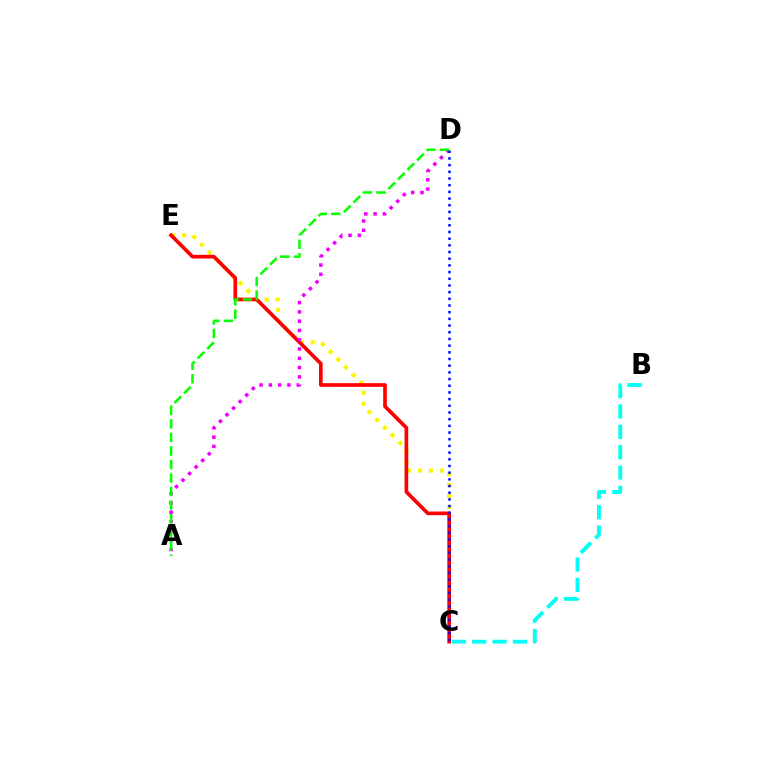{('B', 'C'): [{'color': '#00fff6', 'line_style': 'dashed', 'thickness': 2.77}], ('C', 'E'): [{'color': '#fcf500', 'line_style': 'dotted', 'thickness': 2.96}, {'color': '#ff0000', 'line_style': 'solid', 'thickness': 2.64}], ('A', 'D'): [{'color': '#ee00ff', 'line_style': 'dotted', 'thickness': 2.52}, {'color': '#08ff00', 'line_style': 'dashed', 'thickness': 1.84}], ('C', 'D'): [{'color': '#0010ff', 'line_style': 'dotted', 'thickness': 1.82}]}